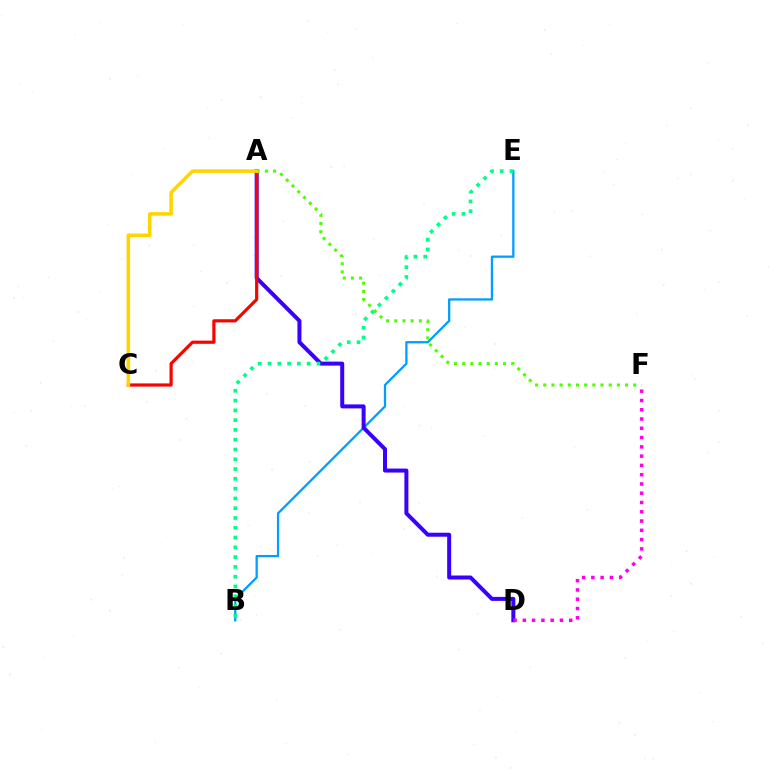{('B', 'E'): [{'color': '#009eff', 'line_style': 'solid', 'thickness': 1.64}, {'color': '#00ff86', 'line_style': 'dotted', 'thickness': 2.66}], ('A', 'D'): [{'color': '#3700ff', 'line_style': 'solid', 'thickness': 2.87}], ('A', 'C'): [{'color': '#ff0000', 'line_style': 'solid', 'thickness': 2.3}, {'color': '#ffd500', 'line_style': 'solid', 'thickness': 2.56}], ('D', 'F'): [{'color': '#ff00ed', 'line_style': 'dotted', 'thickness': 2.52}], ('A', 'F'): [{'color': '#4fff00', 'line_style': 'dotted', 'thickness': 2.22}]}